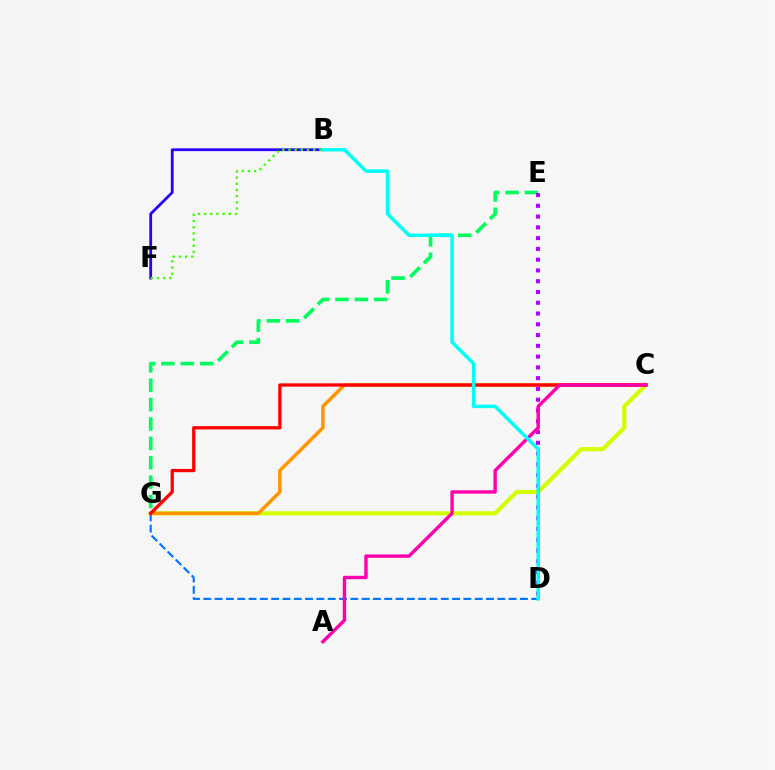{('C', 'G'): [{'color': '#d1ff00', 'line_style': 'solid', 'thickness': 2.97}, {'color': '#ff9400', 'line_style': 'solid', 'thickness': 2.49}, {'color': '#ff0000', 'line_style': 'solid', 'thickness': 2.36}], ('B', 'F'): [{'color': '#2500ff', 'line_style': 'solid', 'thickness': 2.0}, {'color': '#3dff00', 'line_style': 'dotted', 'thickness': 1.68}], ('E', 'G'): [{'color': '#00ff5c', 'line_style': 'dashed', 'thickness': 2.63}], ('D', 'G'): [{'color': '#0074ff', 'line_style': 'dashed', 'thickness': 1.54}], ('D', 'E'): [{'color': '#b900ff', 'line_style': 'dotted', 'thickness': 2.93}], ('A', 'C'): [{'color': '#ff00ac', 'line_style': 'solid', 'thickness': 2.45}], ('B', 'D'): [{'color': '#00fff6', 'line_style': 'solid', 'thickness': 2.52}]}